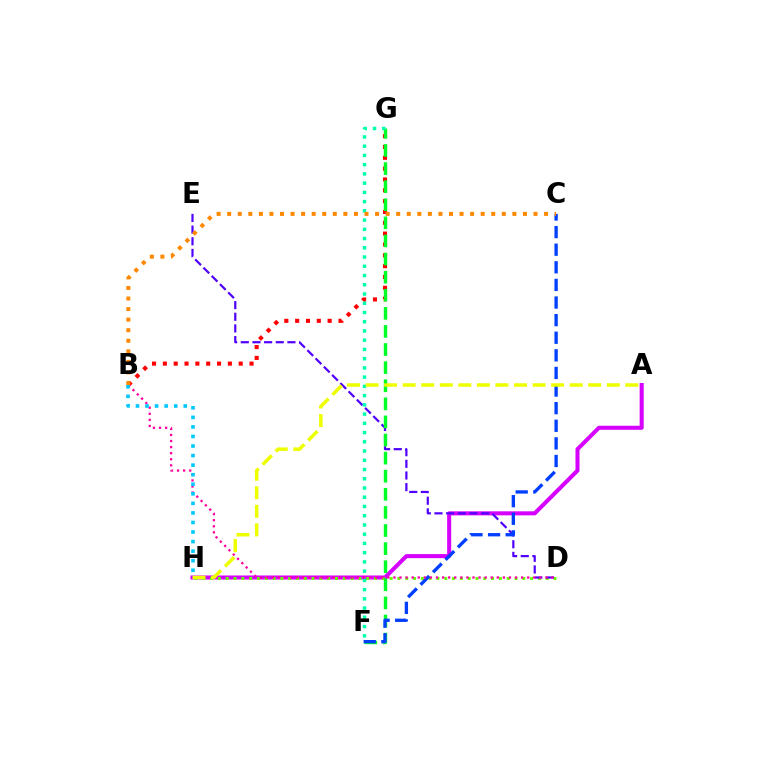{('A', 'H'): [{'color': '#d600ff', 'line_style': 'solid', 'thickness': 2.91}, {'color': '#eeff00', 'line_style': 'dashed', 'thickness': 2.52}], ('D', 'H'): [{'color': '#66ff00', 'line_style': 'dotted', 'thickness': 2.12}], ('D', 'E'): [{'color': '#4f00ff', 'line_style': 'dashed', 'thickness': 1.58}], ('B', 'G'): [{'color': '#ff0000', 'line_style': 'dotted', 'thickness': 2.94}], ('F', 'G'): [{'color': '#00ff27', 'line_style': 'dashed', 'thickness': 2.46}, {'color': '#00ffaf', 'line_style': 'dotted', 'thickness': 2.51}], ('C', 'F'): [{'color': '#003fff', 'line_style': 'dashed', 'thickness': 2.39}], ('B', 'D'): [{'color': '#ff00a0', 'line_style': 'dotted', 'thickness': 1.65}], ('B', 'H'): [{'color': '#00c7ff', 'line_style': 'dotted', 'thickness': 2.6}], ('B', 'C'): [{'color': '#ff8800', 'line_style': 'dotted', 'thickness': 2.87}]}